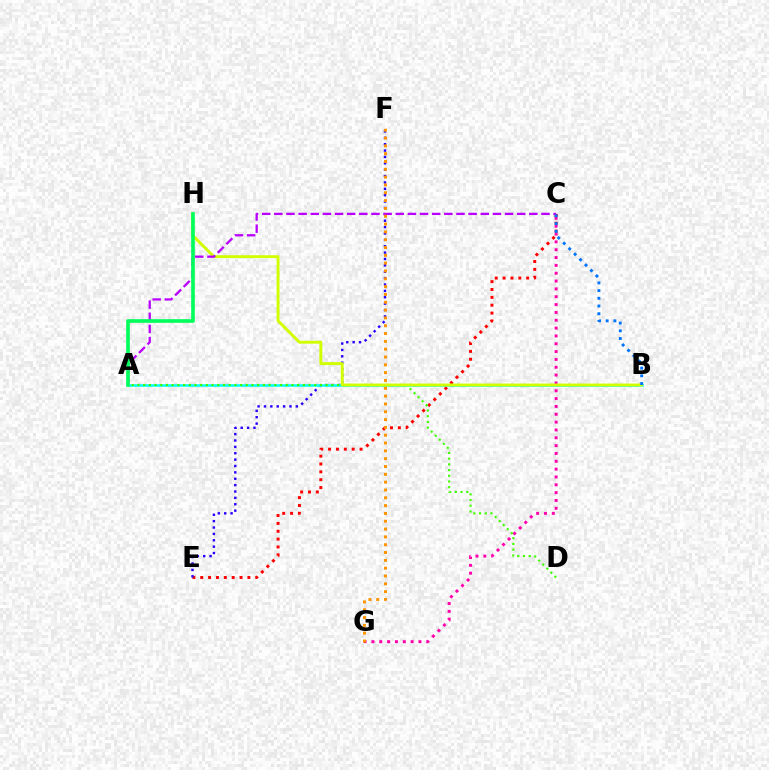{('C', 'E'): [{'color': '#ff0000', 'line_style': 'dotted', 'thickness': 2.14}], ('E', 'F'): [{'color': '#2500ff', 'line_style': 'dotted', 'thickness': 1.73}], ('A', 'B'): [{'color': '#00fff6', 'line_style': 'solid', 'thickness': 1.83}], ('C', 'G'): [{'color': '#ff00ac', 'line_style': 'dotted', 'thickness': 2.13}], ('A', 'D'): [{'color': '#3dff00', 'line_style': 'dotted', 'thickness': 1.55}], ('B', 'H'): [{'color': '#d1ff00', 'line_style': 'solid', 'thickness': 2.1}], ('A', 'C'): [{'color': '#b900ff', 'line_style': 'dashed', 'thickness': 1.65}], ('A', 'H'): [{'color': '#00ff5c', 'line_style': 'solid', 'thickness': 2.63}], ('B', 'C'): [{'color': '#0074ff', 'line_style': 'dotted', 'thickness': 2.09}], ('F', 'G'): [{'color': '#ff9400', 'line_style': 'dotted', 'thickness': 2.12}]}